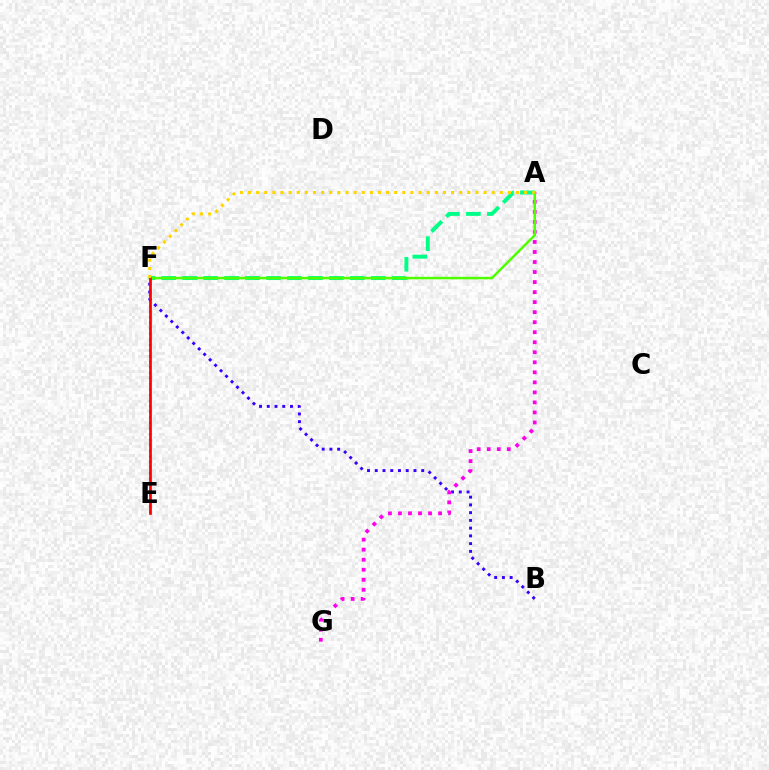{('E', 'F'): [{'color': '#009eff', 'line_style': 'dotted', 'thickness': 1.51}, {'color': '#ff0000', 'line_style': 'solid', 'thickness': 1.94}], ('B', 'F'): [{'color': '#3700ff', 'line_style': 'dotted', 'thickness': 2.1}], ('A', 'F'): [{'color': '#00ff86', 'line_style': 'dashed', 'thickness': 2.85}, {'color': '#4fff00', 'line_style': 'solid', 'thickness': 1.79}, {'color': '#ffd500', 'line_style': 'dotted', 'thickness': 2.21}], ('A', 'G'): [{'color': '#ff00ed', 'line_style': 'dotted', 'thickness': 2.72}]}